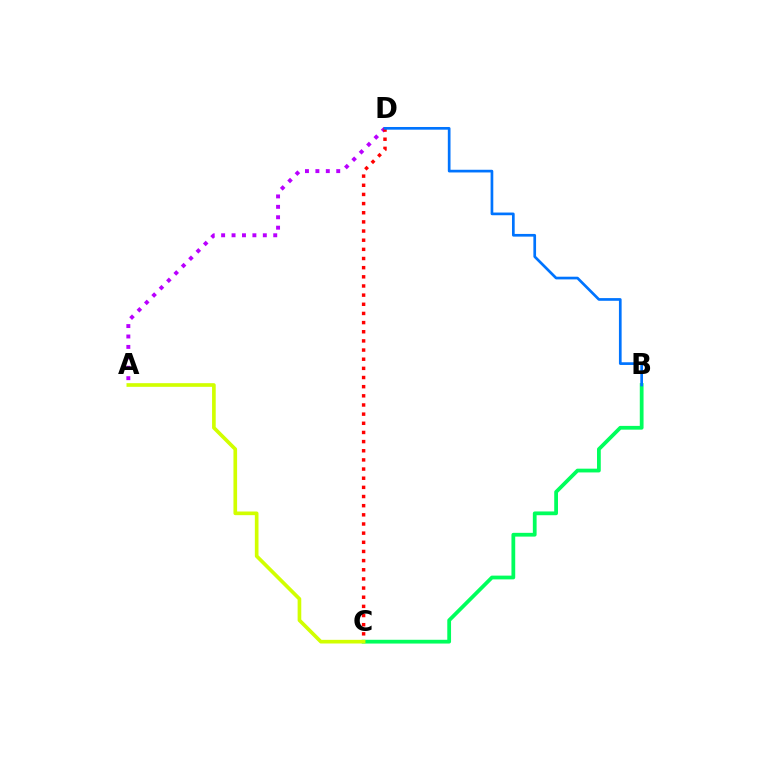{('B', 'C'): [{'color': '#00ff5c', 'line_style': 'solid', 'thickness': 2.71}], ('A', 'D'): [{'color': '#b900ff', 'line_style': 'dotted', 'thickness': 2.83}], ('C', 'D'): [{'color': '#ff0000', 'line_style': 'dotted', 'thickness': 2.49}], ('A', 'C'): [{'color': '#d1ff00', 'line_style': 'solid', 'thickness': 2.63}], ('B', 'D'): [{'color': '#0074ff', 'line_style': 'solid', 'thickness': 1.94}]}